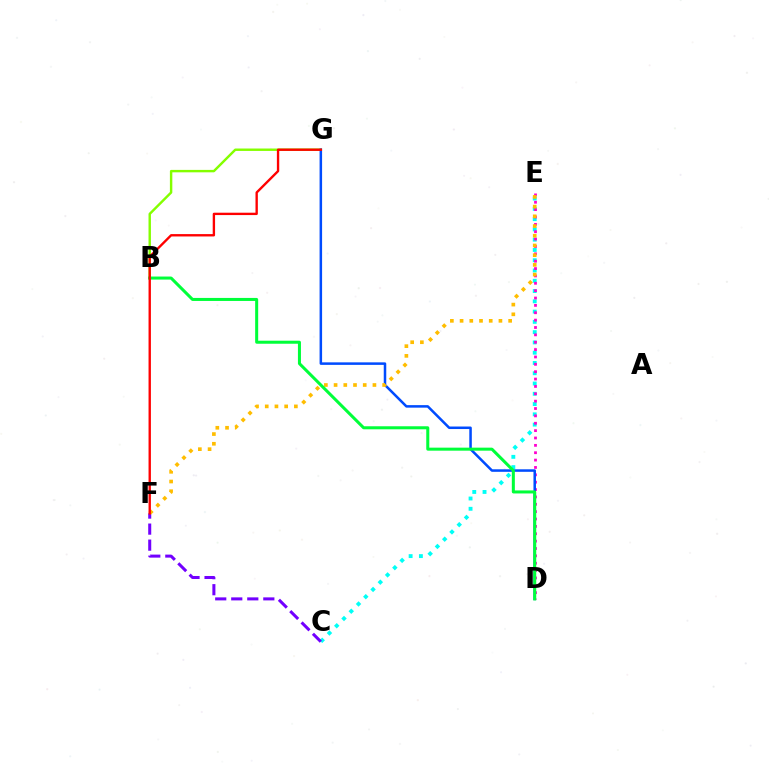{('C', 'E'): [{'color': '#00fff6', 'line_style': 'dotted', 'thickness': 2.79}], ('C', 'F'): [{'color': '#7200ff', 'line_style': 'dashed', 'thickness': 2.18}], ('D', 'E'): [{'color': '#ff00cf', 'line_style': 'dotted', 'thickness': 2.0}], ('B', 'G'): [{'color': '#84ff00', 'line_style': 'solid', 'thickness': 1.75}], ('D', 'G'): [{'color': '#004bff', 'line_style': 'solid', 'thickness': 1.81}], ('E', 'F'): [{'color': '#ffbd00', 'line_style': 'dotted', 'thickness': 2.64}], ('B', 'D'): [{'color': '#00ff39', 'line_style': 'solid', 'thickness': 2.18}], ('F', 'G'): [{'color': '#ff0000', 'line_style': 'solid', 'thickness': 1.7}]}